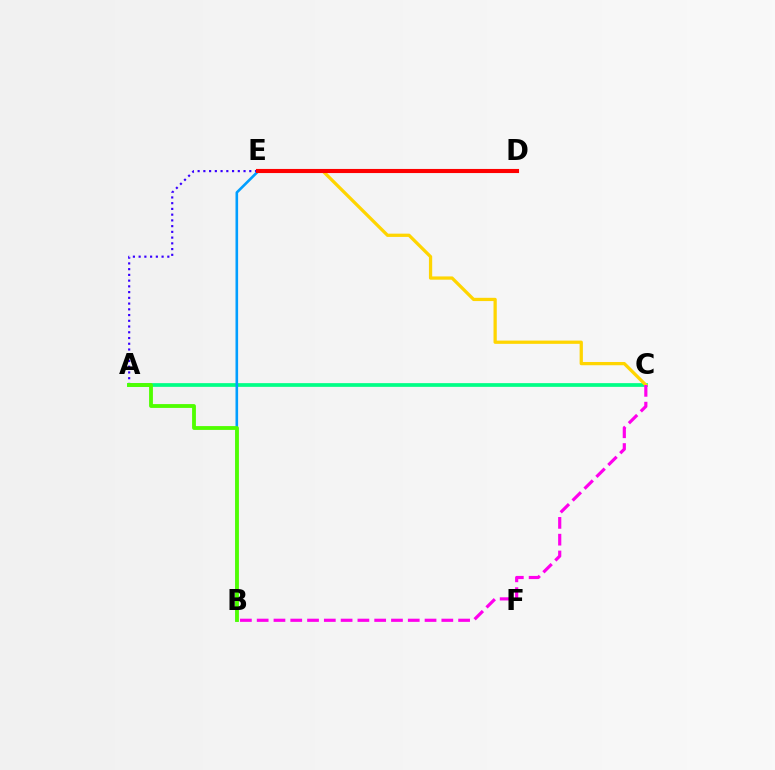{('A', 'E'): [{'color': '#3700ff', 'line_style': 'dotted', 'thickness': 1.56}], ('A', 'C'): [{'color': '#00ff86', 'line_style': 'solid', 'thickness': 2.68}], ('B', 'E'): [{'color': '#009eff', 'line_style': 'solid', 'thickness': 1.88}], ('A', 'B'): [{'color': '#4fff00', 'line_style': 'solid', 'thickness': 2.75}], ('C', 'E'): [{'color': '#ffd500', 'line_style': 'solid', 'thickness': 2.34}], ('D', 'E'): [{'color': '#ff0000', 'line_style': 'solid', 'thickness': 2.95}], ('B', 'C'): [{'color': '#ff00ed', 'line_style': 'dashed', 'thickness': 2.28}]}